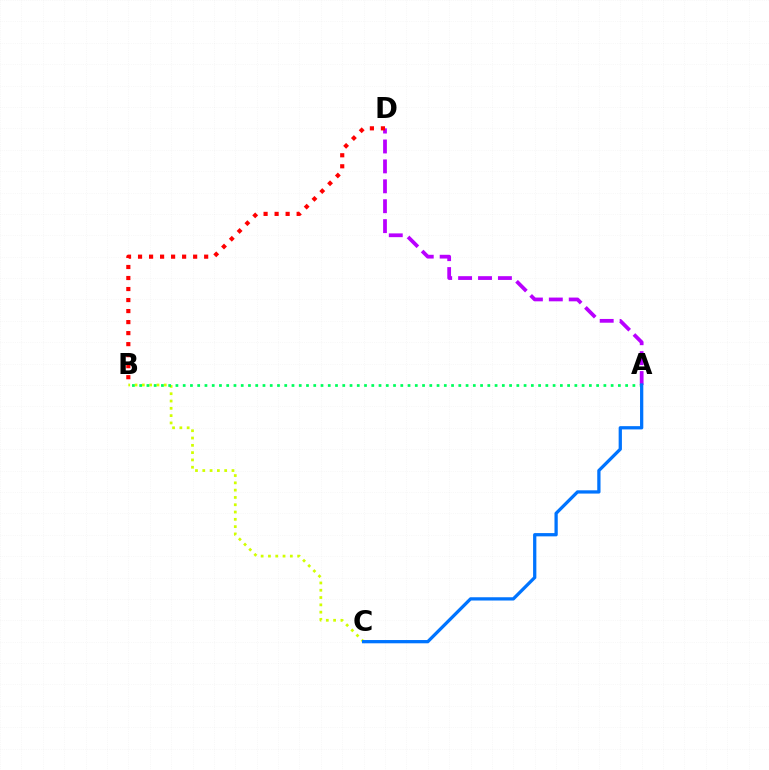{('B', 'C'): [{'color': '#d1ff00', 'line_style': 'dotted', 'thickness': 1.98}], ('A', 'D'): [{'color': '#b900ff', 'line_style': 'dashed', 'thickness': 2.71}], ('A', 'B'): [{'color': '#00ff5c', 'line_style': 'dotted', 'thickness': 1.97}], ('A', 'C'): [{'color': '#0074ff', 'line_style': 'solid', 'thickness': 2.35}], ('B', 'D'): [{'color': '#ff0000', 'line_style': 'dotted', 'thickness': 2.99}]}